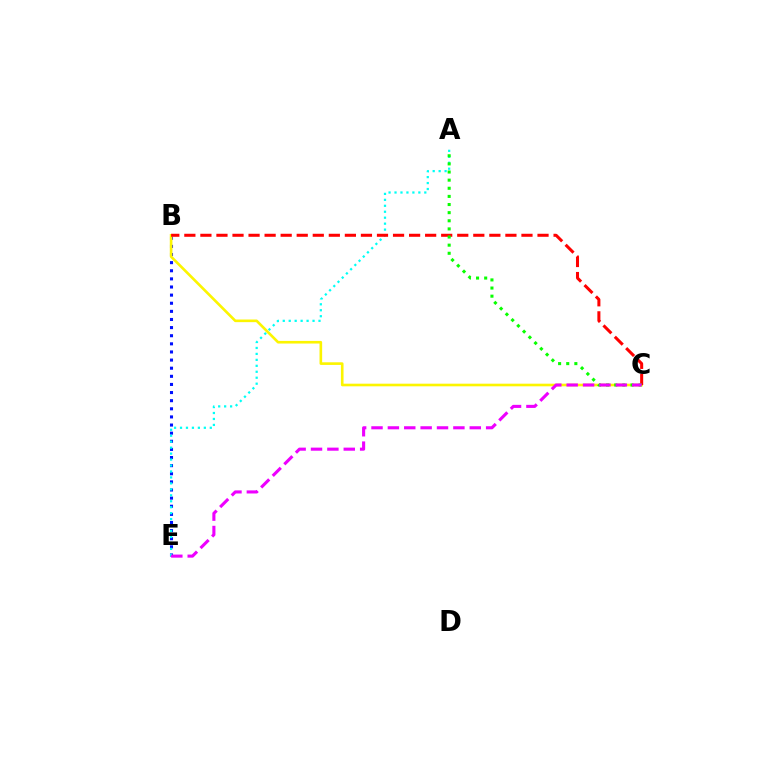{('B', 'E'): [{'color': '#0010ff', 'line_style': 'dotted', 'thickness': 2.21}], ('B', 'C'): [{'color': '#fcf500', 'line_style': 'solid', 'thickness': 1.89}, {'color': '#ff0000', 'line_style': 'dashed', 'thickness': 2.18}], ('A', 'E'): [{'color': '#00fff6', 'line_style': 'dotted', 'thickness': 1.62}], ('A', 'C'): [{'color': '#08ff00', 'line_style': 'dotted', 'thickness': 2.21}], ('C', 'E'): [{'color': '#ee00ff', 'line_style': 'dashed', 'thickness': 2.22}]}